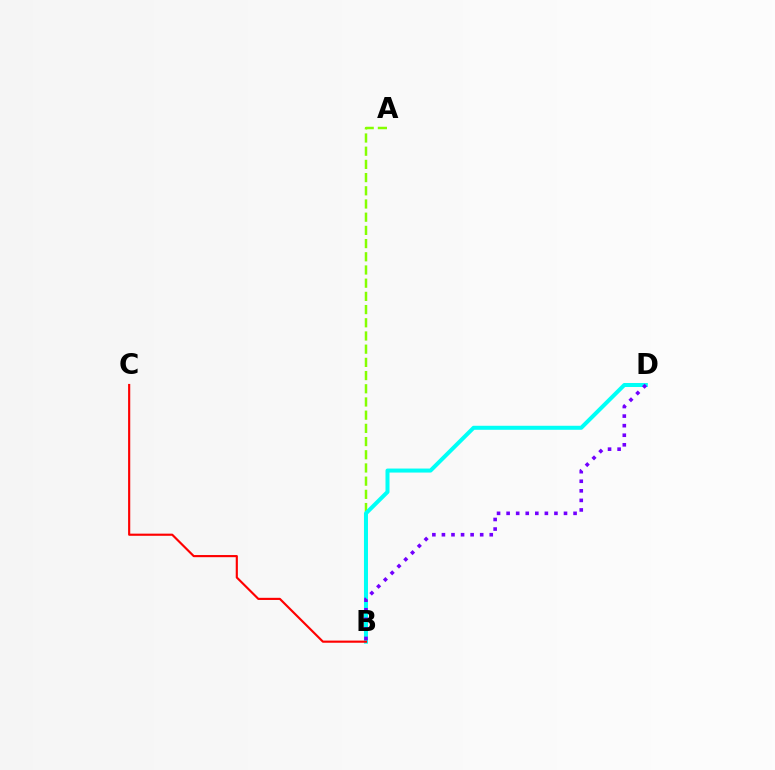{('A', 'B'): [{'color': '#84ff00', 'line_style': 'dashed', 'thickness': 1.79}], ('B', 'D'): [{'color': '#00fff6', 'line_style': 'solid', 'thickness': 2.89}, {'color': '#7200ff', 'line_style': 'dotted', 'thickness': 2.6}], ('B', 'C'): [{'color': '#ff0000', 'line_style': 'solid', 'thickness': 1.55}]}